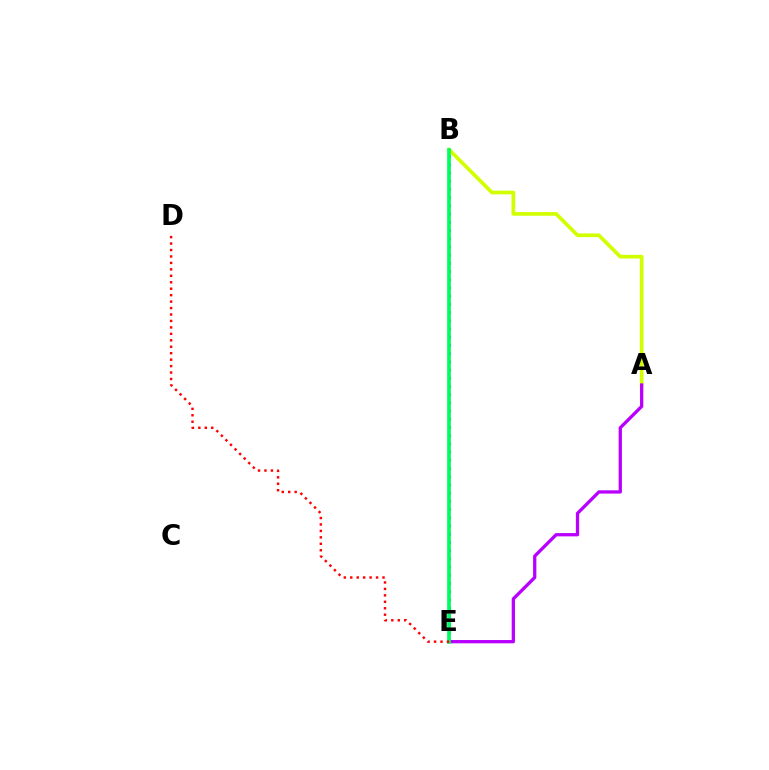{('A', 'B'): [{'color': '#d1ff00', 'line_style': 'solid', 'thickness': 2.66}], ('B', 'E'): [{'color': '#0074ff', 'line_style': 'dotted', 'thickness': 2.23}, {'color': '#00ff5c', 'line_style': 'solid', 'thickness': 2.66}], ('A', 'E'): [{'color': '#b900ff', 'line_style': 'solid', 'thickness': 2.37}], ('D', 'E'): [{'color': '#ff0000', 'line_style': 'dotted', 'thickness': 1.75}]}